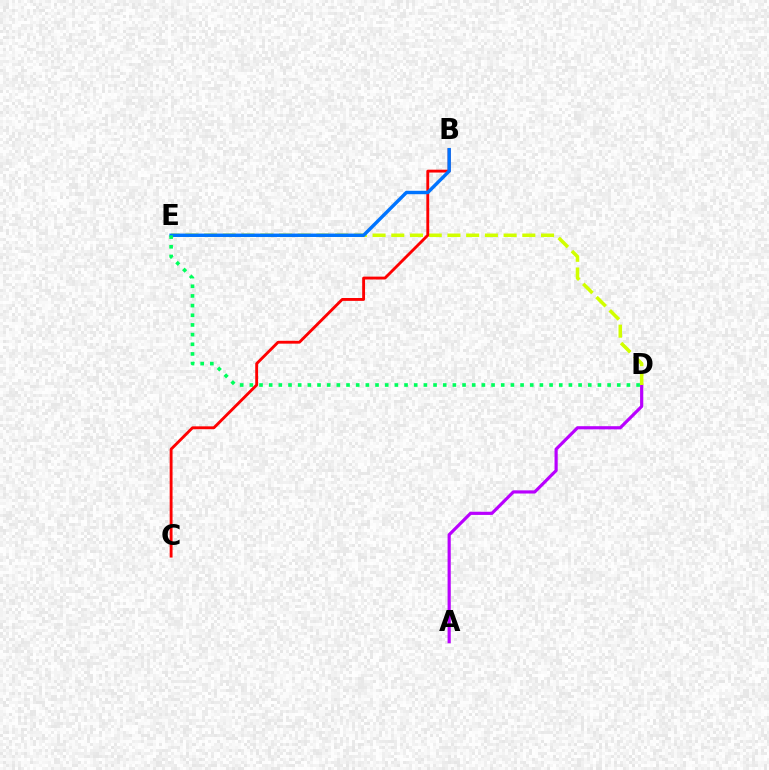{('A', 'D'): [{'color': '#b900ff', 'line_style': 'solid', 'thickness': 2.28}], ('D', 'E'): [{'color': '#d1ff00', 'line_style': 'dashed', 'thickness': 2.54}, {'color': '#00ff5c', 'line_style': 'dotted', 'thickness': 2.63}], ('B', 'C'): [{'color': '#ff0000', 'line_style': 'solid', 'thickness': 2.06}], ('B', 'E'): [{'color': '#0074ff', 'line_style': 'solid', 'thickness': 2.46}]}